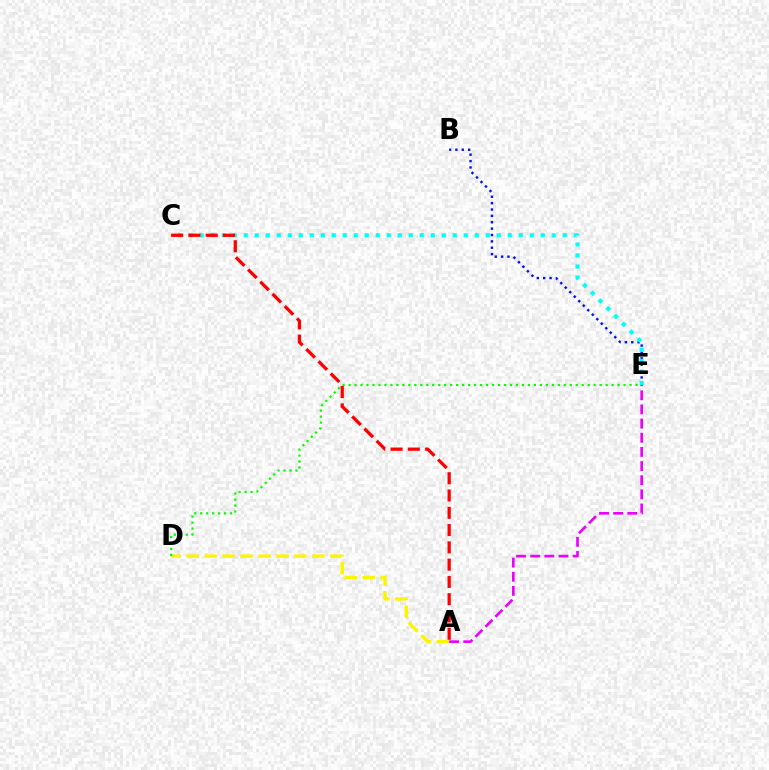{('A', 'D'): [{'color': '#fcf500', 'line_style': 'dashed', 'thickness': 2.44}], ('B', 'E'): [{'color': '#0010ff', 'line_style': 'dotted', 'thickness': 1.73}], ('C', 'E'): [{'color': '#00fff6', 'line_style': 'dotted', 'thickness': 2.99}], ('D', 'E'): [{'color': '#08ff00', 'line_style': 'dotted', 'thickness': 1.62}], ('A', 'C'): [{'color': '#ff0000', 'line_style': 'dashed', 'thickness': 2.35}], ('A', 'E'): [{'color': '#ee00ff', 'line_style': 'dashed', 'thickness': 1.92}]}